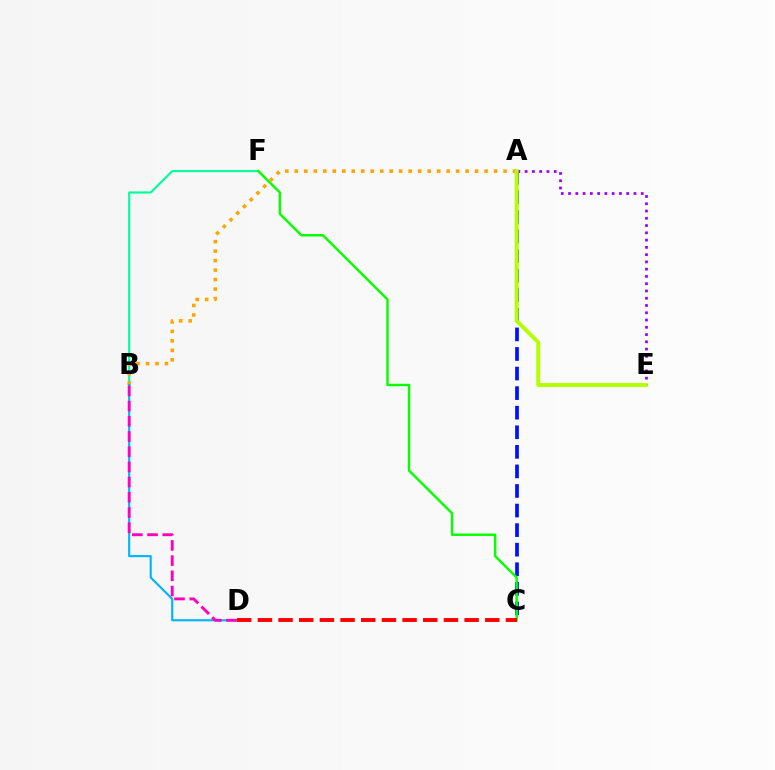{('B', 'F'): [{'color': '#00ff9d', 'line_style': 'solid', 'thickness': 1.53}], ('A', 'B'): [{'color': '#ffa500', 'line_style': 'dotted', 'thickness': 2.58}], ('B', 'D'): [{'color': '#00b5ff', 'line_style': 'solid', 'thickness': 1.54}, {'color': '#ff00bd', 'line_style': 'dashed', 'thickness': 2.06}], ('A', 'C'): [{'color': '#0010ff', 'line_style': 'dashed', 'thickness': 2.66}], ('A', 'E'): [{'color': '#9b00ff', 'line_style': 'dotted', 'thickness': 1.97}, {'color': '#b3ff00', 'line_style': 'solid', 'thickness': 2.82}], ('C', 'F'): [{'color': '#08ff00', 'line_style': 'solid', 'thickness': 1.75}], ('C', 'D'): [{'color': '#ff0000', 'line_style': 'dashed', 'thickness': 2.81}]}